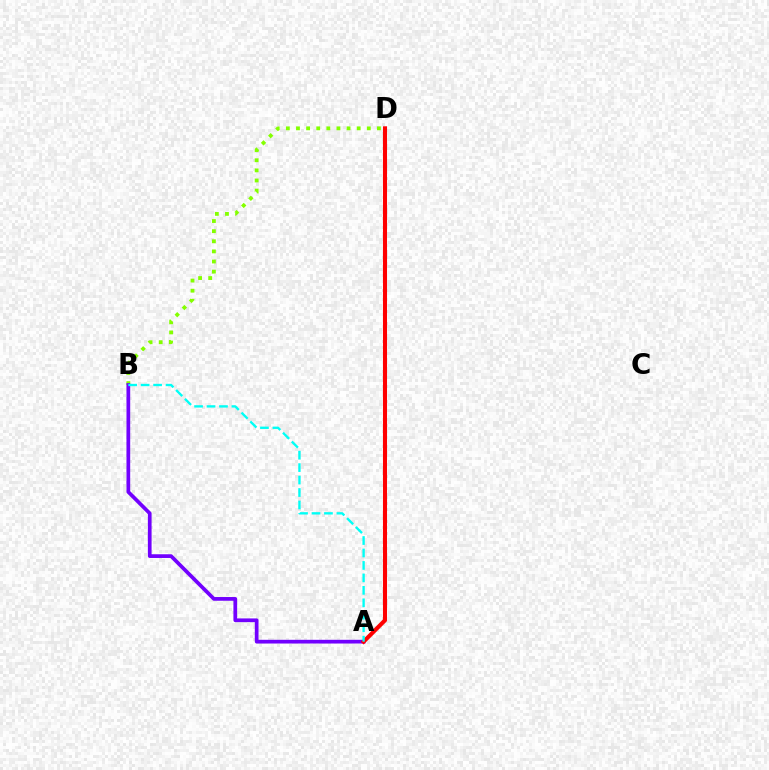{('B', 'D'): [{'color': '#84ff00', 'line_style': 'dotted', 'thickness': 2.75}], ('A', 'B'): [{'color': '#7200ff', 'line_style': 'solid', 'thickness': 2.68}, {'color': '#00fff6', 'line_style': 'dashed', 'thickness': 1.69}], ('A', 'D'): [{'color': '#ff0000', 'line_style': 'solid', 'thickness': 2.93}]}